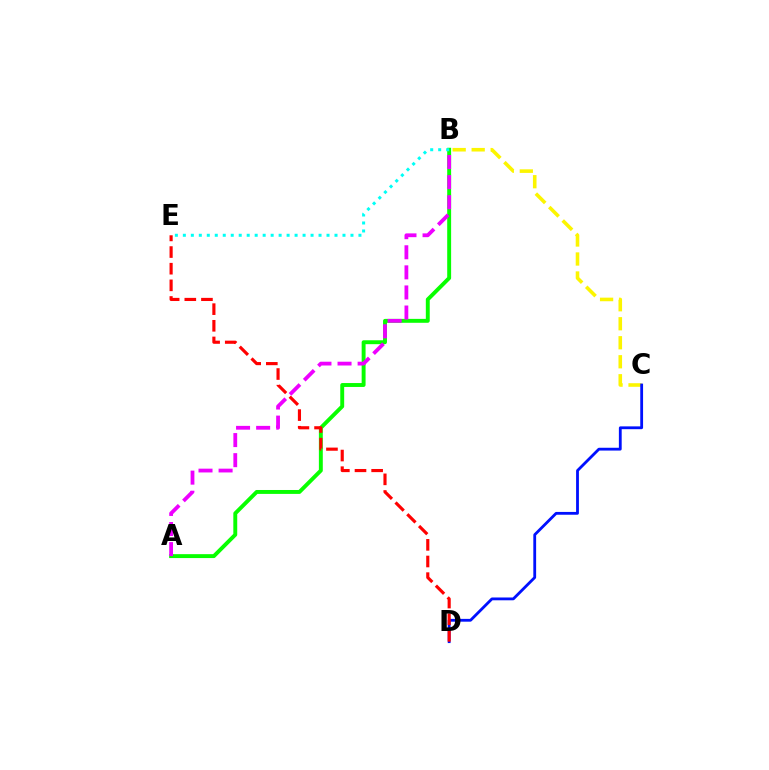{('B', 'C'): [{'color': '#fcf500', 'line_style': 'dashed', 'thickness': 2.58}], ('C', 'D'): [{'color': '#0010ff', 'line_style': 'solid', 'thickness': 2.02}], ('A', 'B'): [{'color': '#08ff00', 'line_style': 'solid', 'thickness': 2.81}, {'color': '#ee00ff', 'line_style': 'dashed', 'thickness': 2.73}], ('B', 'E'): [{'color': '#00fff6', 'line_style': 'dotted', 'thickness': 2.17}], ('D', 'E'): [{'color': '#ff0000', 'line_style': 'dashed', 'thickness': 2.26}]}